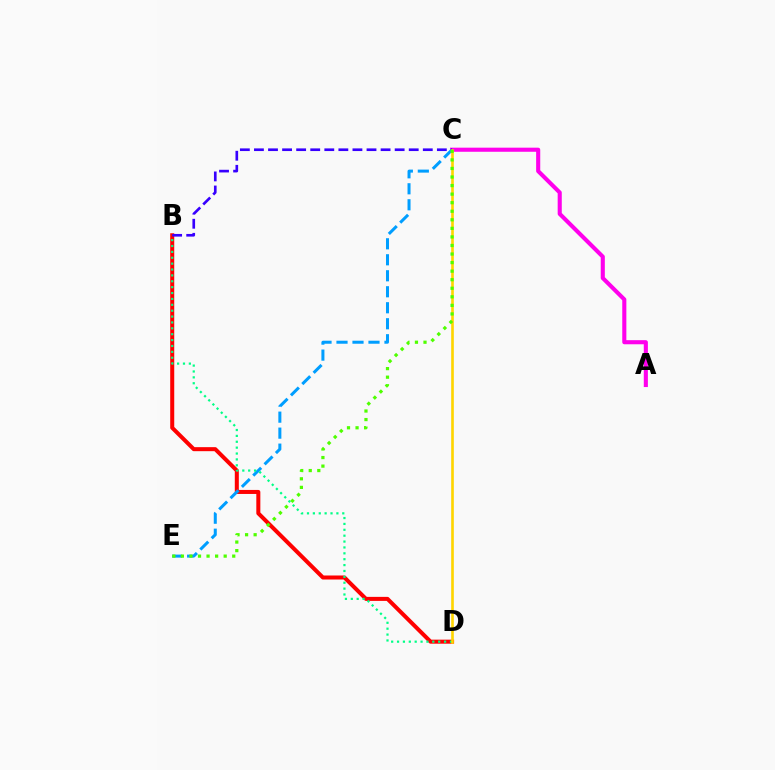{('A', 'C'): [{'color': '#ff00ed', 'line_style': 'solid', 'thickness': 2.95}], ('B', 'D'): [{'color': '#ff0000', 'line_style': 'solid', 'thickness': 2.9}, {'color': '#00ff86', 'line_style': 'dotted', 'thickness': 1.6}], ('C', 'E'): [{'color': '#009eff', 'line_style': 'dashed', 'thickness': 2.17}, {'color': '#4fff00', 'line_style': 'dotted', 'thickness': 2.33}], ('B', 'C'): [{'color': '#3700ff', 'line_style': 'dashed', 'thickness': 1.91}], ('C', 'D'): [{'color': '#ffd500', 'line_style': 'solid', 'thickness': 1.89}]}